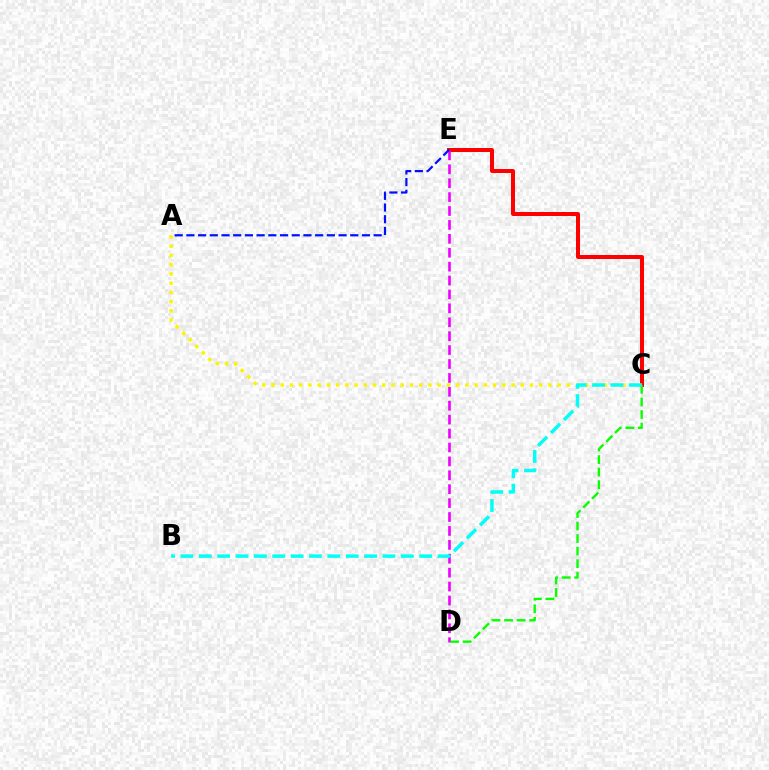{('C', 'E'): [{'color': '#ff0000', 'line_style': 'solid', 'thickness': 2.88}], ('A', 'C'): [{'color': '#fcf500', 'line_style': 'dotted', 'thickness': 2.51}], ('D', 'E'): [{'color': '#ee00ff', 'line_style': 'dashed', 'thickness': 1.89}], ('C', 'D'): [{'color': '#08ff00', 'line_style': 'dashed', 'thickness': 1.71}], ('A', 'E'): [{'color': '#0010ff', 'line_style': 'dashed', 'thickness': 1.59}], ('B', 'C'): [{'color': '#00fff6', 'line_style': 'dashed', 'thickness': 2.49}]}